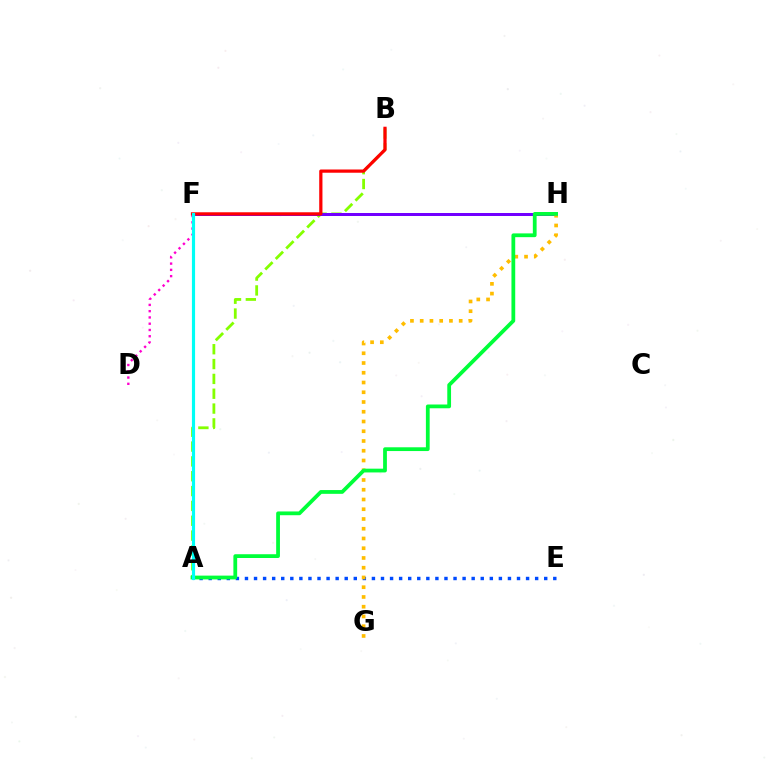{('A', 'B'): [{'color': '#84ff00', 'line_style': 'dashed', 'thickness': 2.02}], ('F', 'H'): [{'color': '#7200ff', 'line_style': 'solid', 'thickness': 2.16}], ('A', 'E'): [{'color': '#004bff', 'line_style': 'dotted', 'thickness': 2.46}], ('G', 'H'): [{'color': '#ffbd00', 'line_style': 'dotted', 'thickness': 2.65}], ('D', 'F'): [{'color': '#ff00cf', 'line_style': 'dotted', 'thickness': 1.7}], ('A', 'H'): [{'color': '#00ff39', 'line_style': 'solid', 'thickness': 2.72}], ('B', 'F'): [{'color': '#ff0000', 'line_style': 'solid', 'thickness': 2.33}], ('A', 'F'): [{'color': '#00fff6', 'line_style': 'solid', 'thickness': 2.27}]}